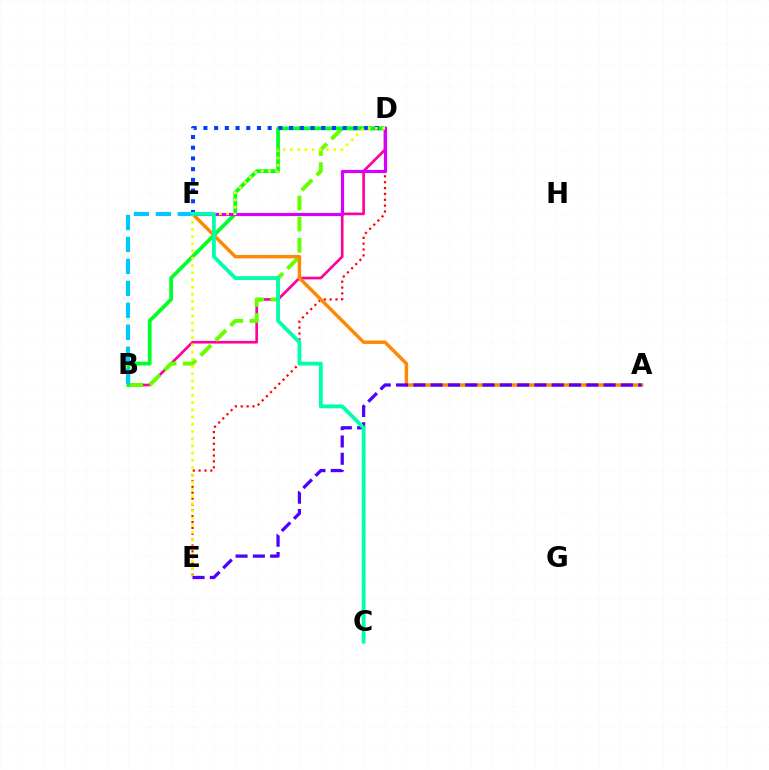{('D', 'E'): [{'color': '#ff0000', 'line_style': 'dotted', 'thickness': 1.59}, {'color': '#eeff00', 'line_style': 'dotted', 'thickness': 1.96}], ('B', 'D'): [{'color': '#ff00a0', 'line_style': 'solid', 'thickness': 1.92}, {'color': '#66ff00', 'line_style': 'dashed', 'thickness': 2.87}, {'color': '#00ff27', 'line_style': 'solid', 'thickness': 2.68}], ('A', 'F'): [{'color': '#ff8800', 'line_style': 'solid', 'thickness': 2.47}], ('D', 'F'): [{'color': '#003fff', 'line_style': 'dotted', 'thickness': 2.91}, {'color': '#d600ff', 'line_style': 'solid', 'thickness': 2.28}], ('B', 'F'): [{'color': '#00c7ff', 'line_style': 'dashed', 'thickness': 2.98}], ('A', 'E'): [{'color': '#4f00ff', 'line_style': 'dashed', 'thickness': 2.35}], ('C', 'F'): [{'color': '#00ffaf', 'line_style': 'solid', 'thickness': 2.75}]}